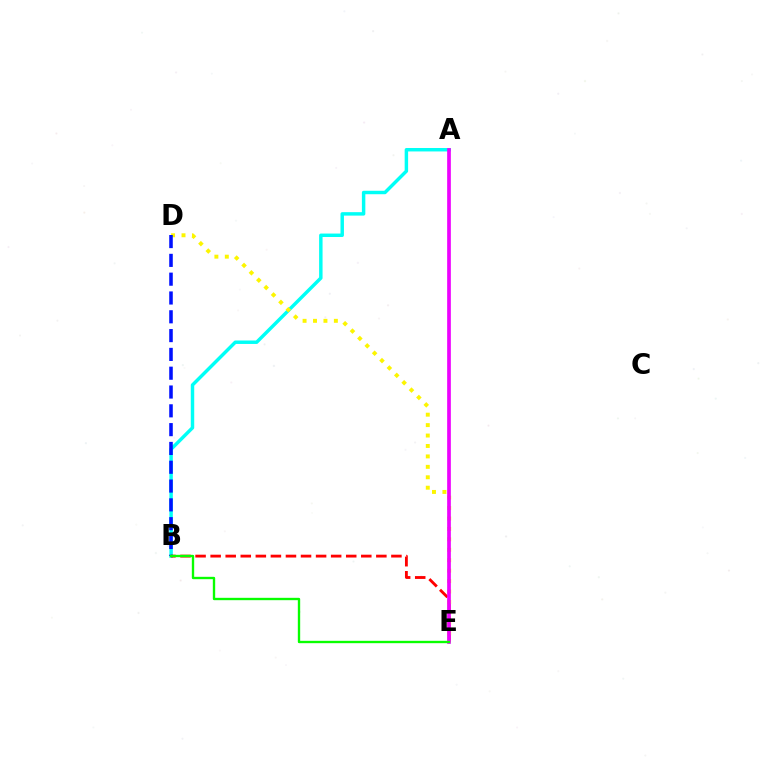{('A', 'B'): [{'color': '#00fff6', 'line_style': 'solid', 'thickness': 2.48}], ('B', 'E'): [{'color': '#ff0000', 'line_style': 'dashed', 'thickness': 2.05}, {'color': '#08ff00', 'line_style': 'solid', 'thickness': 1.7}], ('D', 'E'): [{'color': '#fcf500', 'line_style': 'dotted', 'thickness': 2.83}], ('B', 'D'): [{'color': '#0010ff', 'line_style': 'dashed', 'thickness': 2.55}], ('A', 'E'): [{'color': '#ee00ff', 'line_style': 'solid', 'thickness': 2.65}]}